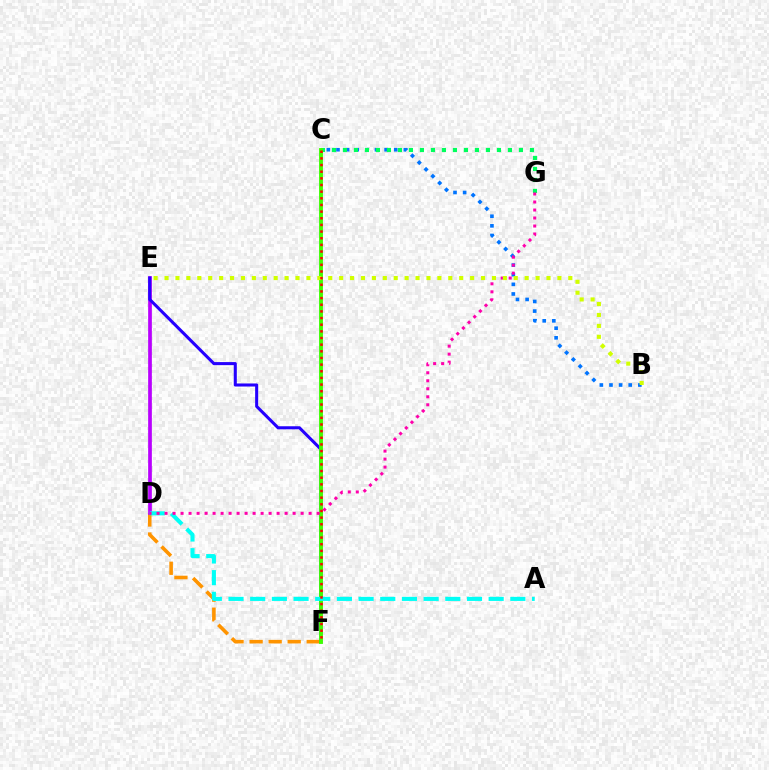{('D', 'F'): [{'color': '#ff9400', 'line_style': 'dashed', 'thickness': 2.59}], ('B', 'C'): [{'color': '#0074ff', 'line_style': 'dotted', 'thickness': 2.61}], ('D', 'E'): [{'color': '#b900ff', 'line_style': 'solid', 'thickness': 2.66}], ('E', 'F'): [{'color': '#2500ff', 'line_style': 'solid', 'thickness': 2.2}], ('C', 'G'): [{'color': '#00ff5c', 'line_style': 'dotted', 'thickness': 2.99}], ('C', 'F'): [{'color': '#3dff00', 'line_style': 'solid', 'thickness': 2.78}, {'color': '#ff0000', 'line_style': 'dotted', 'thickness': 1.81}], ('A', 'D'): [{'color': '#00fff6', 'line_style': 'dashed', 'thickness': 2.95}], ('D', 'G'): [{'color': '#ff00ac', 'line_style': 'dotted', 'thickness': 2.17}], ('B', 'E'): [{'color': '#d1ff00', 'line_style': 'dotted', 'thickness': 2.96}]}